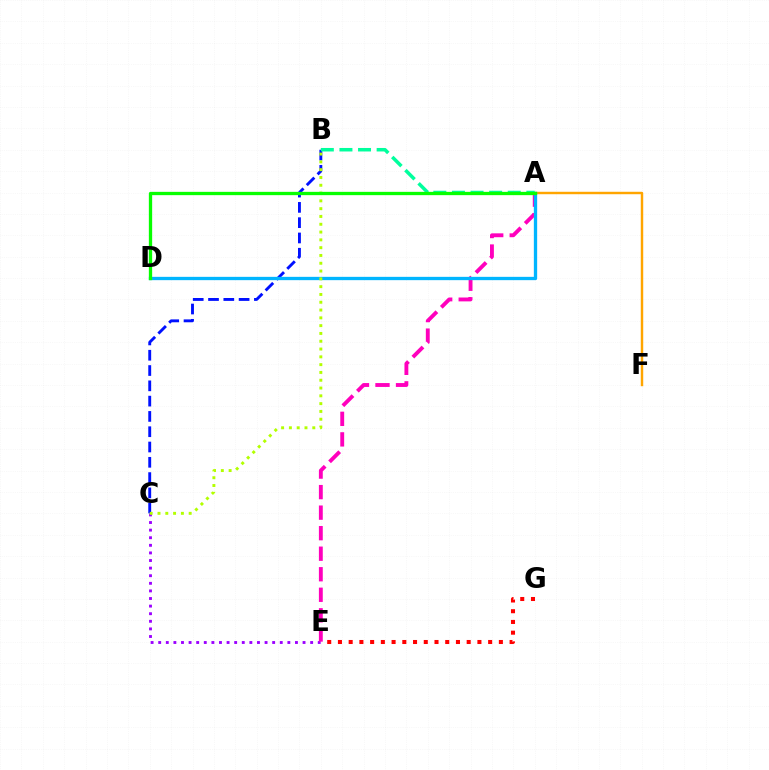{('A', 'F'): [{'color': '#ffa500', 'line_style': 'solid', 'thickness': 1.76}], ('E', 'G'): [{'color': '#ff0000', 'line_style': 'dotted', 'thickness': 2.91}], ('C', 'E'): [{'color': '#9b00ff', 'line_style': 'dotted', 'thickness': 2.06}], ('A', 'E'): [{'color': '#ff00bd', 'line_style': 'dashed', 'thickness': 2.79}], ('B', 'C'): [{'color': '#0010ff', 'line_style': 'dashed', 'thickness': 2.08}, {'color': '#b3ff00', 'line_style': 'dotted', 'thickness': 2.12}], ('A', 'D'): [{'color': '#00b5ff', 'line_style': 'solid', 'thickness': 2.38}, {'color': '#08ff00', 'line_style': 'solid', 'thickness': 2.38}], ('A', 'B'): [{'color': '#00ff9d', 'line_style': 'dashed', 'thickness': 2.53}]}